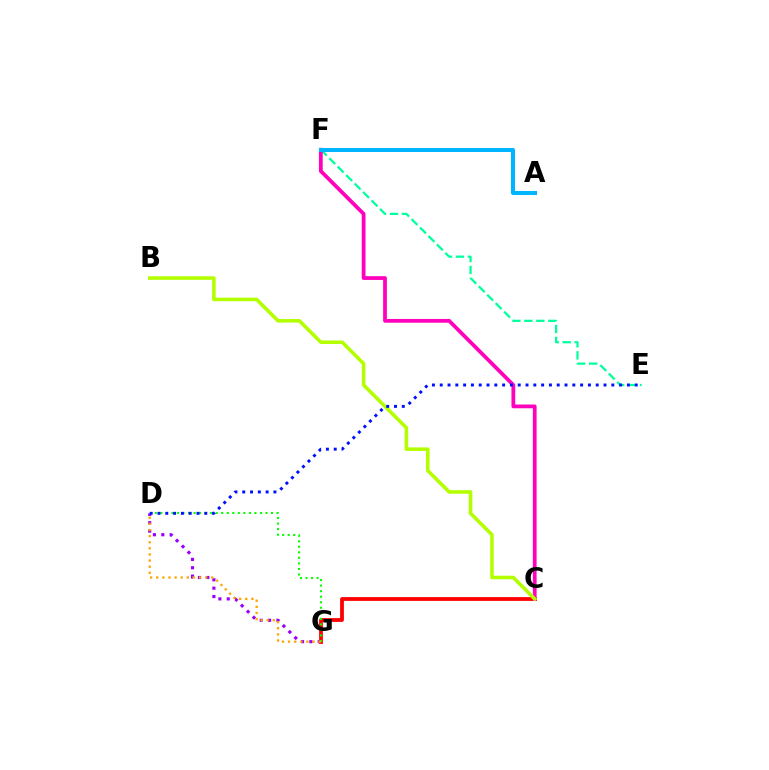{('D', 'G'): [{'color': '#9b00ff', 'line_style': 'dotted', 'thickness': 2.27}, {'color': '#08ff00', 'line_style': 'dotted', 'thickness': 1.5}, {'color': '#ffa500', 'line_style': 'dotted', 'thickness': 1.66}], ('C', 'G'): [{'color': '#ff0000', 'line_style': 'solid', 'thickness': 2.72}], ('E', 'F'): [{'color': '#00ff9d', 'line_style': 'dashed', 'thickness': 1.62}], ('C', 'F'): [{'color': '#ff00bd', 'line_style': 'solid', 'thickness': 2.71}], ('B', 'C'): [{'color': '#b3ff00', 'line_style': 'solid', 'thickness': 2.56}], ('A', 'F'): [{'color': '#00b5ff', 'line_style': 'solid', 'thickness': 2.9}], ('D', 'E'): [{'color': '#0010ff', 'line_style': 'dotted', 'thickness': 2.12}]}